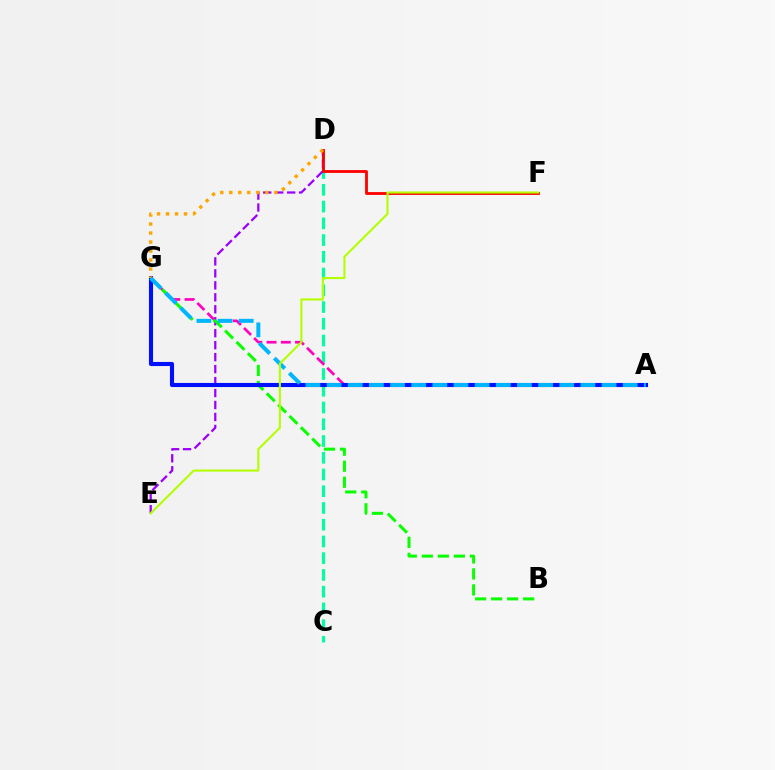{('C', 'D'): [{'color': '#00ff9d', 'line_style': 'dashed', 'thickness': 2.27}], ('D', 'E'): [{'color': '#9b00ff', 'line_style': 'dashed', 'thickness': 1.63}], ('A', 'G'): [{'color': '#ff00bd', 'line_style': 'dashed', 'thickness': 1.93}, {'color': '#0010ff', 'line_style': 'solid', 'thickness': 2.95}, {'color': '#00b5ff', 'line_style': 'dashed', 'thickness': 2.87}], ('B', 'G'): [{'color': '#08ff00', 'line_style': 'dashed', 'thickness': 2.18}], ('D', 'F'): [{'color': '#ff0000', 'line_style': 'solid', 'thickness': 2.02}], ('D', 'G'): [{'color': '#ffa500', 'line_style': 'dotted', 'thickness': 2.45}], ('E', 'F'): [{'color': '#b3ff00', 'line_style': 'solid', 'thickness': 1.51}]}